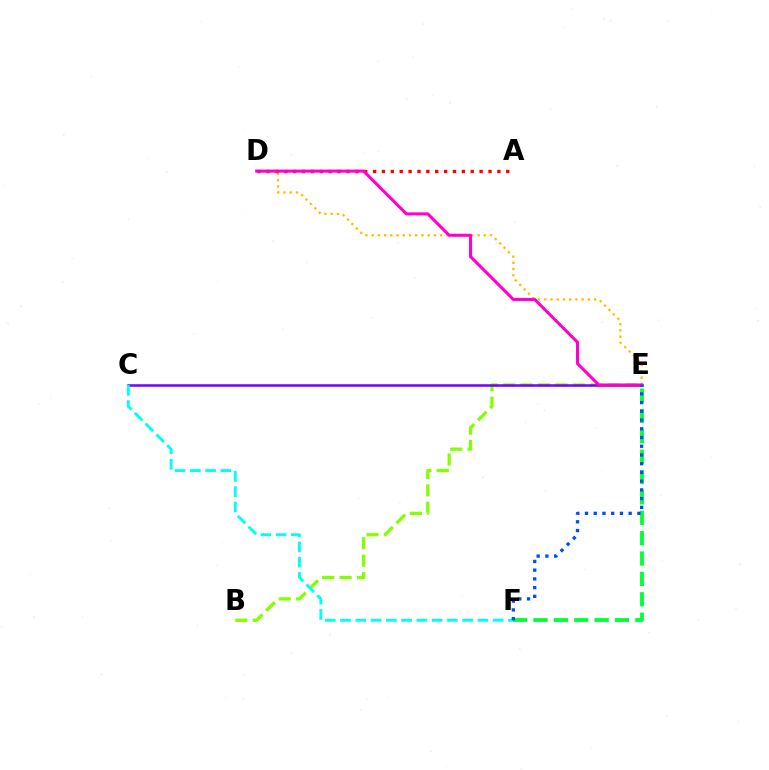{('B', 'E'): [{'color': '#84ff00', 'line_style': 'dashed', 'thickness': 2.37}], ('C', 'E'): [{'color': '#7200ff', 'line_style': 'solid', 'thickness': 1.8}], ('C', 'F'): [{'color': '#00fff6', 'line_style': 'dashed', 'thickness': 2.07}], ('E', 'F'): [{'color': '#00ff39', 'line_style': 'dashed', 'thickness': 2.77}, {'color': '#004bff', 'line_style': 'dotted', 'thickness': 2.37}], ('D', 'E'): [{'color': '#ffbd00', 'line_style': 'dotted', 'thickness': 1.69}, {'color': '#ff00cf', 'line_style': 'solid', 'thickness': 2.19}], ('A', 'D'): [{'color': '#ff0000', 'line_style': 'dotted', 'thickness': 2.41}]}